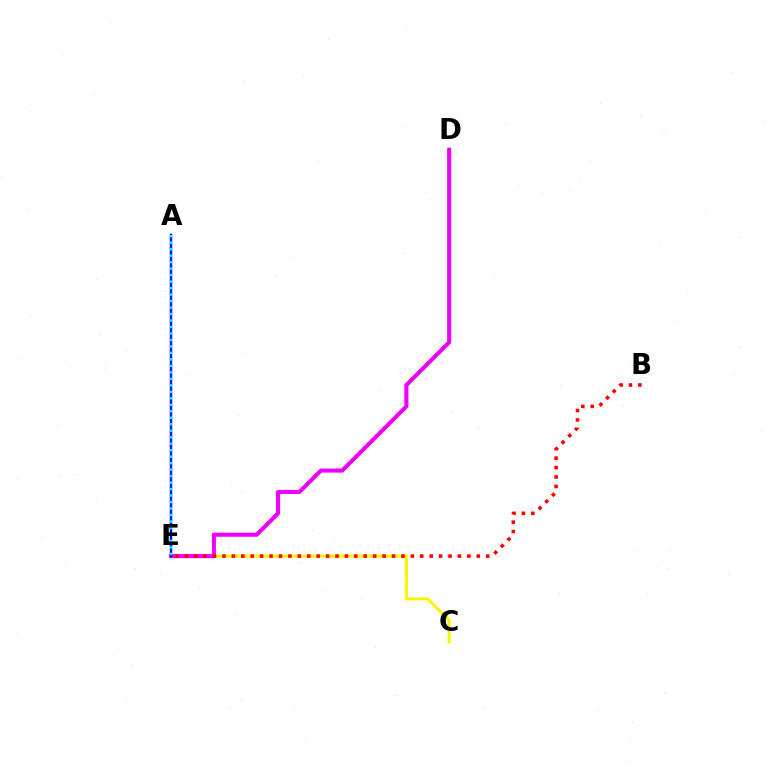{('C', 'E'): [{'color': '#fcf500', 'line_style': 'solid', 'thickness': 2.22}], ('A', 'E'): [{'color': '#08ff00', 'line_style': 'dotted', 'thickness': 1.54}, {'color': '#0010ff', 'line_style': 'solid', 'thickness': 1.77}, {'color': '#00fff6', 'line_style': 'dotted', 'thickness': 1.76}], ('D', 'E'): [{'color': '#ee00ff', 'line_style': 'solid', 'thickness': 2.93}], ('B', 'E'): [{'color': '#ff0000', 'line_style': 'dotted', 'thickness': 2.56}]}